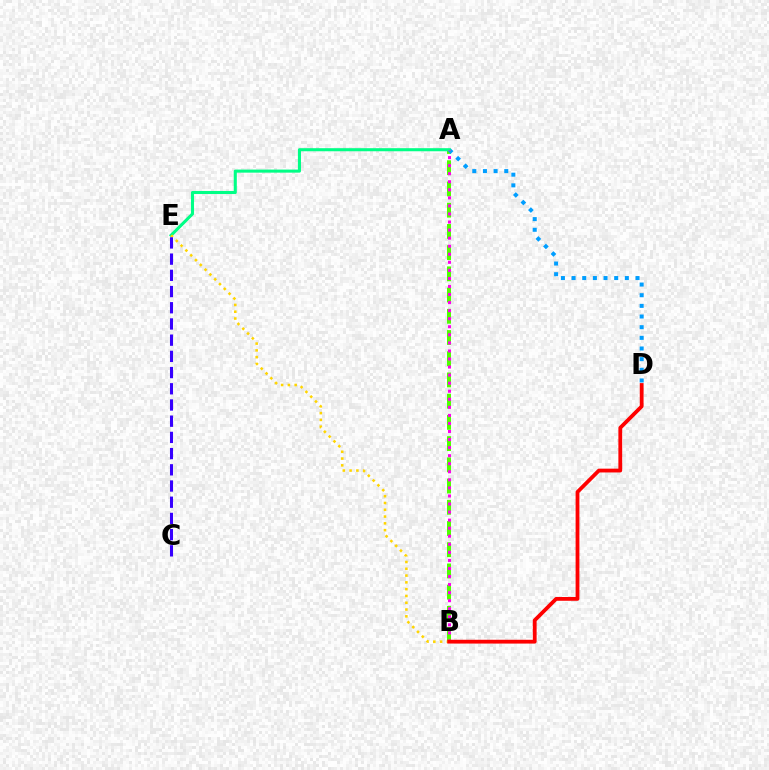{('A', 'B'): [{'color': '#4fff00', 'line_style': 'dashed', 'thickness': 2.88}, {'color': '#ff00ed', 'line_style': 'dotted', 'thickness': 2.19}], ('A', 'D'): [{'color': '#009eff', 'line_style': 'dotted', 'thickness': 2.9}], ('A', 'E'): [{'color': '#00ff86', 'line_style': 'solid', 'thickness': 2.21}], ('B', 'E'): [{'color': '#ffd500', 'line_style': 'dotted', 'thickness': 1.84}], ('C', 'E'): [{'color': '#3700ff', 'line_style': 'dashed', 'thickness': 2.2}], ('B', 'D'): [{'color': '#ff0000', 'line_style': 'solid', 'thickness': 2.73}]}